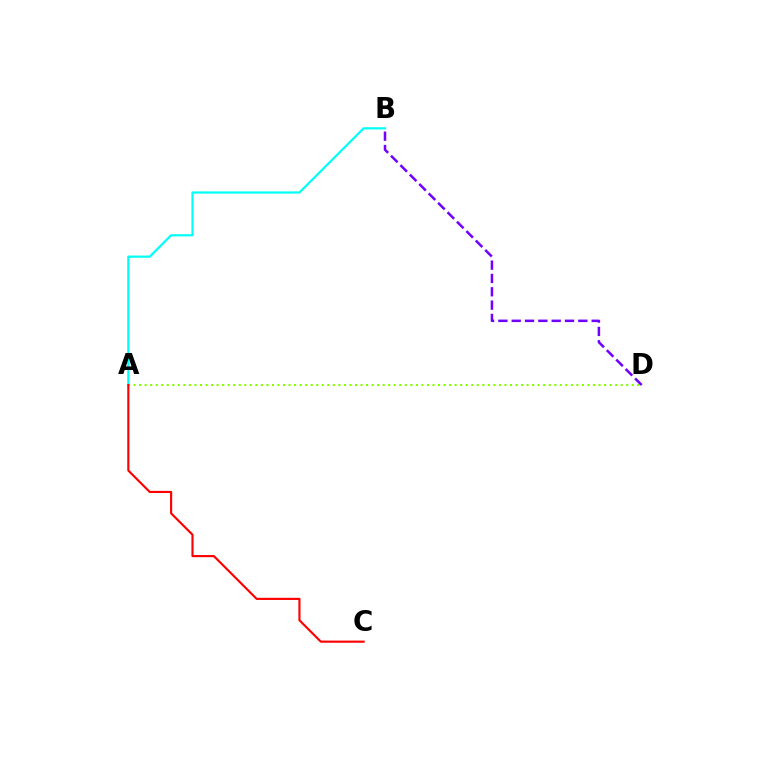{('A', 'D'): [{'color': '#84ff00', 'line_style': 'dotted', 'thickness': 1.5}], ('A', 'B'): [{'color': '#00fff6', 'line_style': 'solid', 'thickness': 1.6}], ('B', 'D'): [{'color': '#7200ff', 'line_style': 'dashed', 'thickness': 1.81}], ('A', 'C'): [{'color': '#ff0000', 'line_style': 'solid', 'thickness': 1.55}]}